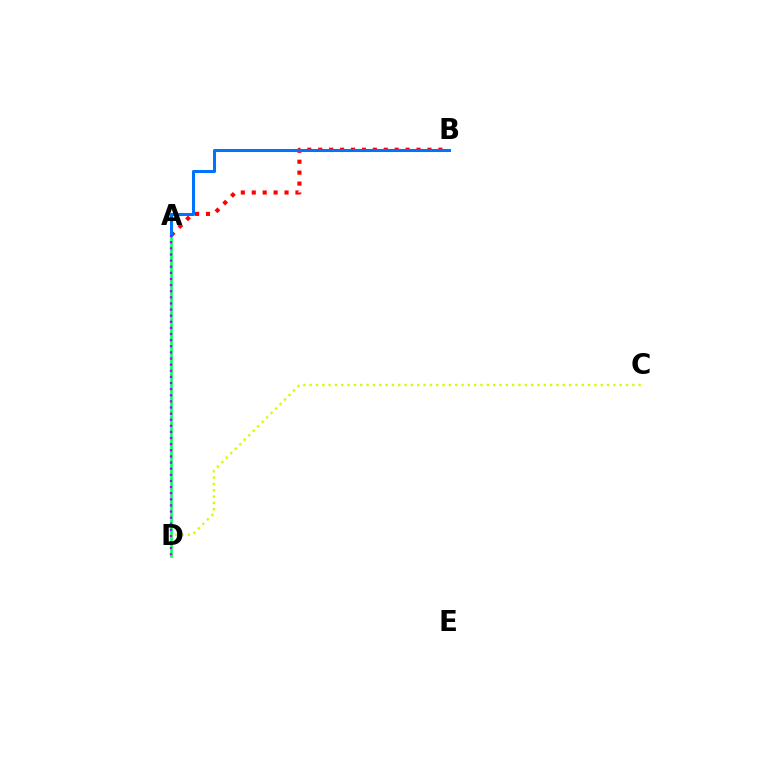{('A', 'B'): [{'color': '#ff0000', 'line_style': 'dotted', 'thickness': 2.97}, {'color': '#0074ff', 'line_style': 'solid', 'thickness': 2.18}], ('A', 'D'): [{'color': '#00ff5c', 'line_style': 'solid', 'thickness': 1.87}, {'color': '#b900ff', 'line_style': 'dotted', 'thickness': 1.66}], ('C', 'D'): [{'color': '#d1ff00', 'line_style': 'dotted', 'thickness': 1.72}]}